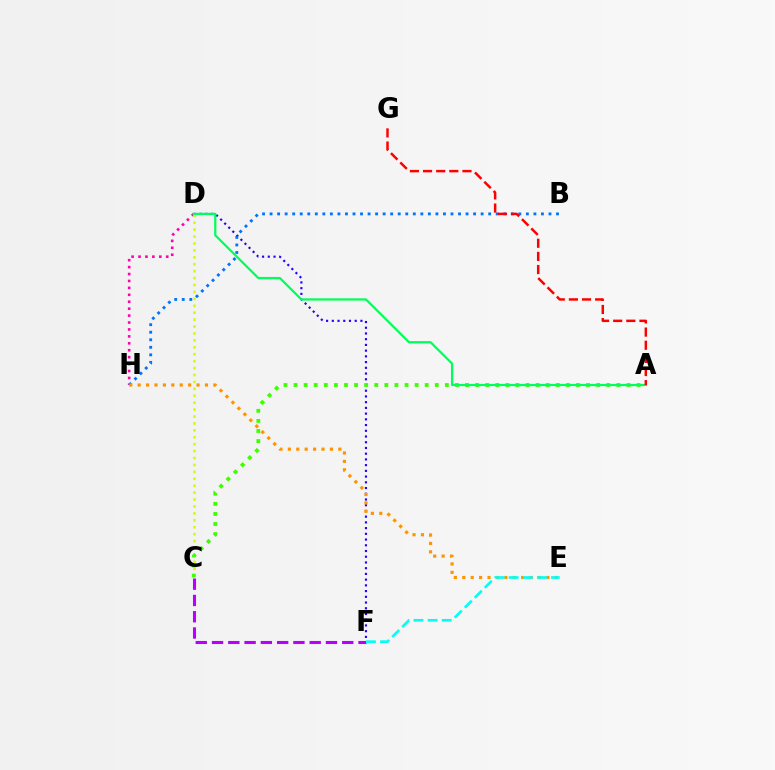{('D', 'F'): [{'color': '#2500ff', 'line_style': 'dotted', 'thickness': 1.56}], ('D', 'H'): [{'color': '#ff00ac', 'line_style': 'dotted', 'thickness': 1.88}], ('C', 'D'): [{'color': '#d1ff00', 'line_style': 'dotted', 'thickness': 1.88}], ('B', 'H'): [{'color': '#0074ff', 'line_style': 'dotted', 'thickness': 2.05}], ('A', 'C'): [{'color': '#3dff00', 'line_style': 'dotted', 'thickness': 2.74}], ('C', 'F'): [{'color': '#b900ff', 'line_style': 'dashed', 'thickness': 2.21}], ('E', 'H'): [{'color': '#ff9400', 'line_style': 'dotted', 'thickness': 2.29}], ('E', 'F'): [{'color': '#00fff6', 'line_style': 'dashed', 'thickness': 1.92}], ('A', 'D'): [{'color': '#00ff5c', 'line_style': 'solid', 'thickness': 1.62}], ('A', 'G'): [{'color': '#ff0000', 'line_style': 'dashed', 'thickness': 1.78}]}